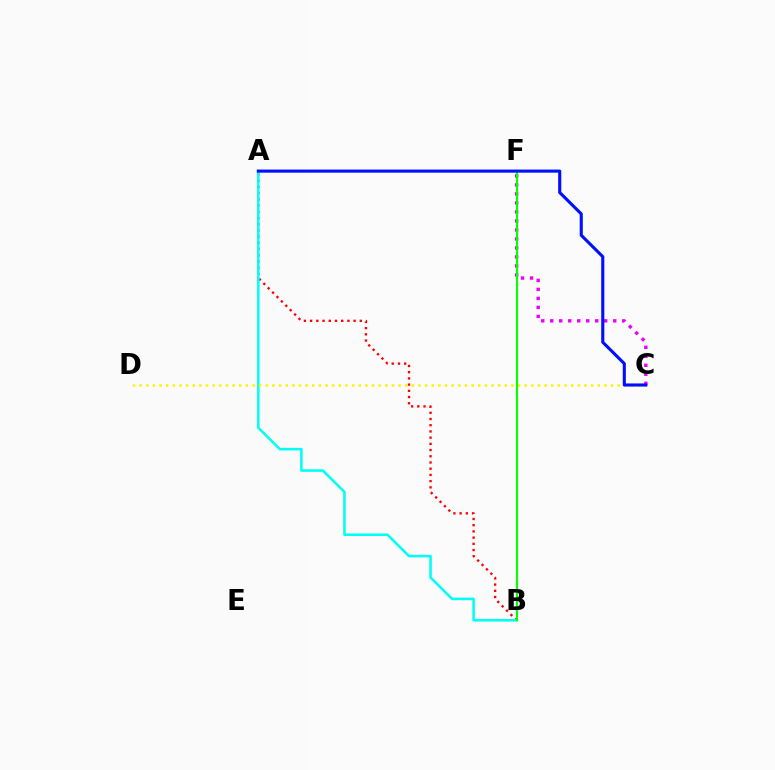{('A', 'B'): [{'color': '#ff0000', 'line_style': 'dotted', 'thickness': 1.69}, {'color': '#00fff6', 'line_style': 'solid', 'thickness': 1.84}], ('C', 'D'): [{'color': '#fcf500', 'line_style': 'dotted', 'thickness': 1.8}], ('C', 'F'): [{'color': '#ee00ff', 'line_style': 'dotted', 'thickness': 2.45}], ('B', 'F'): [{'color': '#08ff00', 'line_style': 'solid', 'thickness': 1.55}], ('A', 'C'): [{'color': '#0010ff', 'line_style': 'solid', 'thickness': 2.23}]}